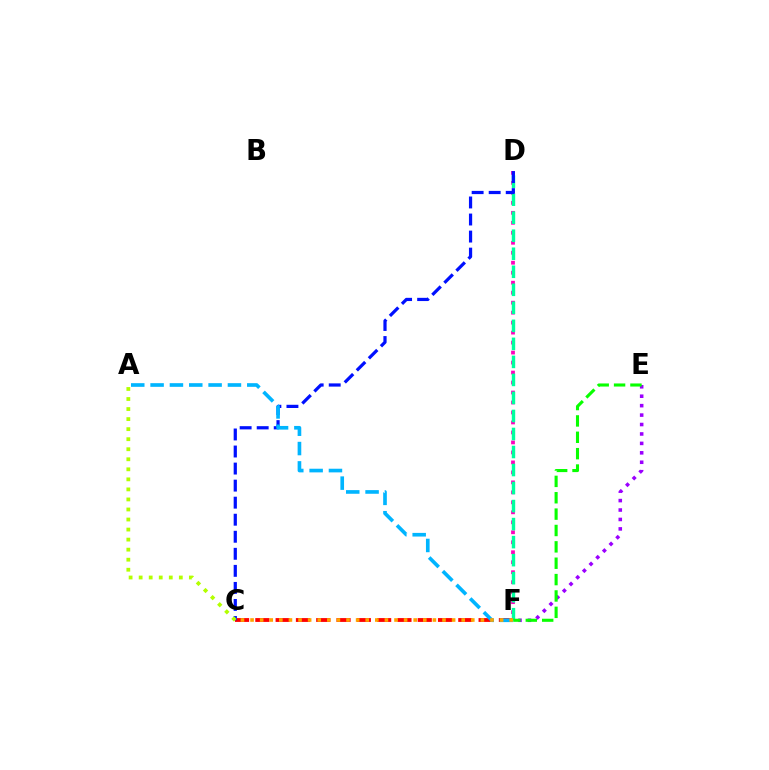{('D', 'F'): [{'color': '#ff00bd', 'line_style': 'dotted', 'thickness': 2.71}, {'color': '#00ff9d', 'line_style': 'dashed', 'thickness': 2.45}], ('C', 'F'): [{'color': '#ff0000', 'line_style': 'dashed', 'thickness': 2.76}, {'color': '#ffa500', 'line_style': 'dotted', 'thickness': 2.61}], ('C', 'D'): [{'color': '#0010ff', 'line_style': 'dashed', 'thickness': 2.32}], ('A', 'C'): [{'color': '#b3ff00', 'line_style': 'dotted', 'thickness': 2.73}], ('A', 'F'): [{'color': '#00b5ff', 'line_style': 'dashed', 'thickness': 2.63}], ('E', 'F'): [{'color': '#9b00ff', 'line_style': 'dotted', 'thickness': 2.56}, {'color': '#08ff00', 'line_style': 'dashed', 'thickness': 2.22}]}